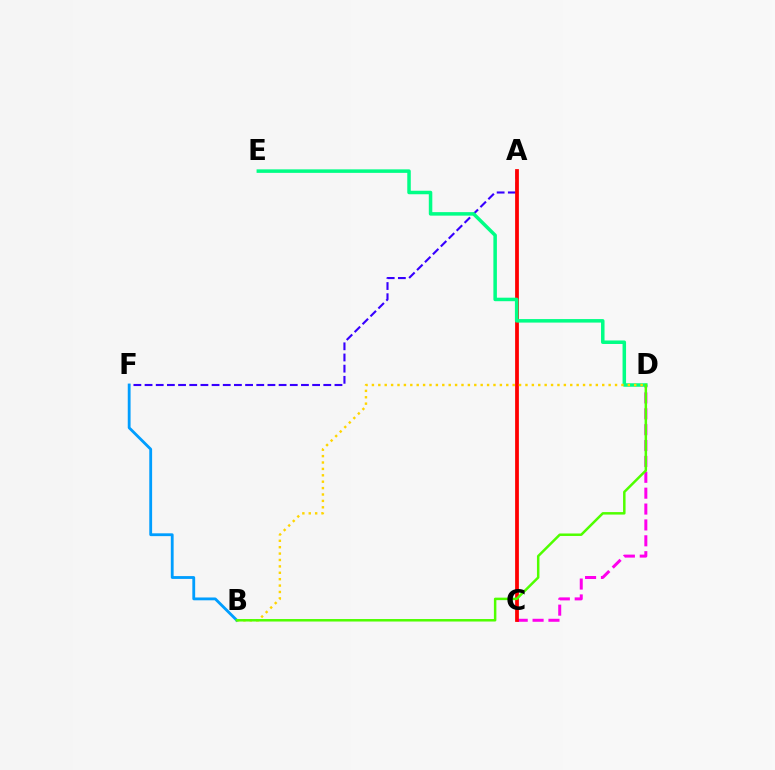{('A', 'F'): [{'color': '#3700ff', 'line_style': 'dashed', 'thickness': 1.52}], ('C', 'D'): [{'color': '#ff00ed', 'line_style': 'dashed', 'thickness': 2.16}], ('A', 'C'): [{'color': '#ff0000', 'line_style': 'solid', 'thickness': 2.71}], ('D', 'E'): [{'color': '#00ff86', 'line_style': 'solid', 'thickness': 2.53}], ('B', 'F'): [{'color': '#009eff', 'line_style': 'solid', 'thickness': 2.03}], ('B', 'D'): [{'color': '#ffd500', 'line_style': 'dotted', 'thickness': 1.74}, {'color': '#4fff00', 'line_style': 'solid', 'thickness': 1.79}]}